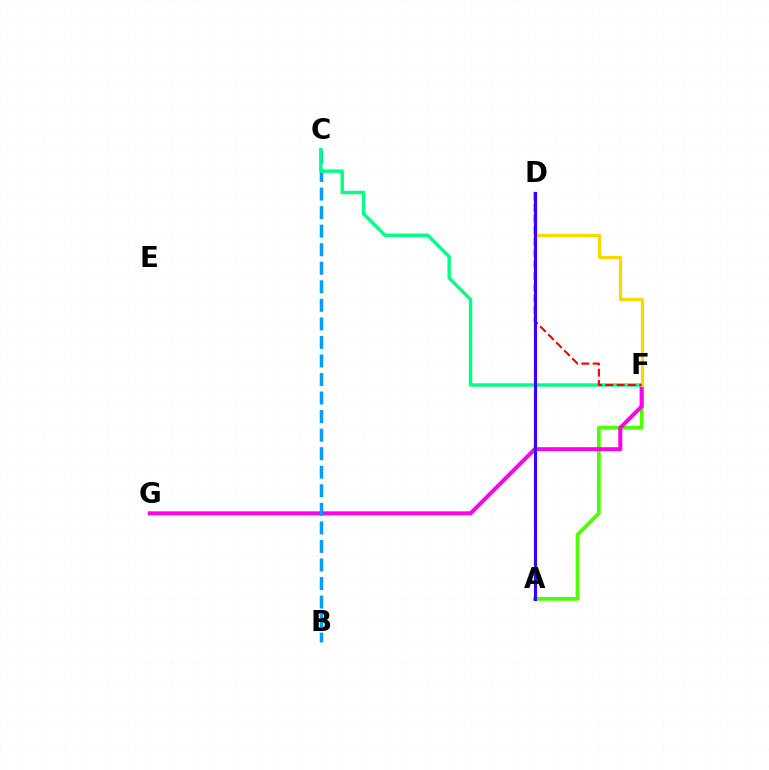{('A', 'F'): [{'color': '#4fff00', 'line_style': 'solid', 'thickness': 2.68}], ('F', 'G'): [{'color': '#ff00ed', 'line_style': 'solid', 'thickness': 2.87}], ('B', 'C'): [{'color': '#009eff', 'line_style': 'dashed', 'thickness': 2.52}], ('C', 'F'): [{'color': '#00ff86', 'line_style': 'solid', 'thickness': 2.46}], ('D', 'F'): [{'color': '#ffd500', 'line_style': 'solid', 'thickness': 2.34}, {'color': '#ff0000', 'line_style': 'dashed', 'thickness': 1.54}], ('A', 'D'): [{'color': '#3700ff', 'line_style': 'solid', 'thickness': 2.26}]}